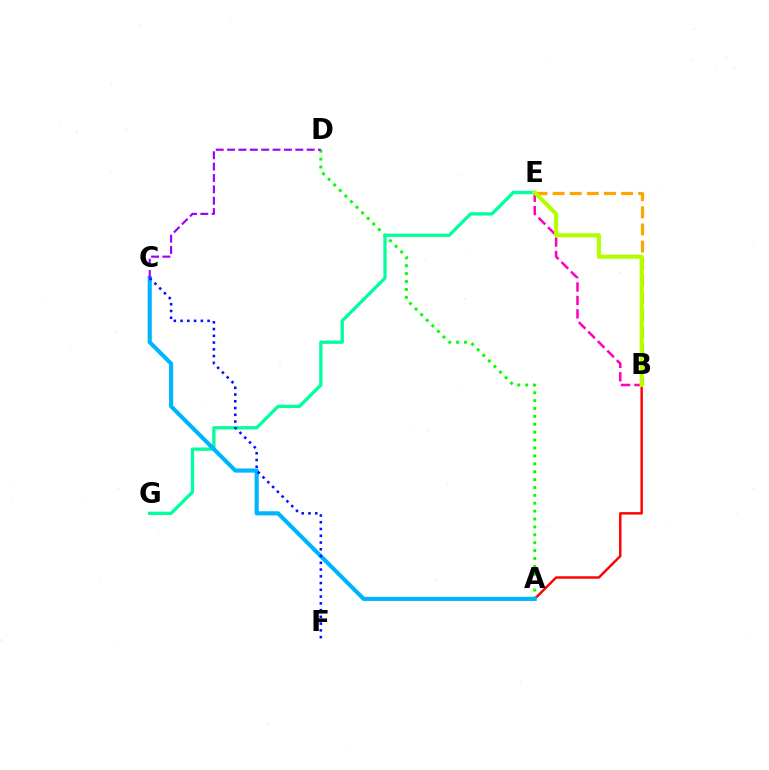{('A', 'D'): [{'color': '#08ff00', 'line_style': 'dotted', 'thickness': 2.14}], ('E', 'G'): [{'color': '#00ff9d', 'line_style': 'solid', 'thickness': 2.38}], ('B', 'E'): [{'color': '#ff00bd', 'line_style': 'dashed', 'thickness': 1.83}, {'color': '#ffa500', 'line_style': 'dashed', 'thickness': 2.33}, {'color': '#b3ff00', 'line_style': 'solid', 'thickness': 2.98}], ('A', 'B'): [{'color': '#ff0000', 'line_style': 'solid', 'thickness': 1.76}], ('A', 'C'): [{'color': '#00b5ff', 'line_style': 'solid', 'thickness': 2.97}], ('C', 'F'): [{'color': '#0010ff', 'line_style': 'dotted', 'thickness': 1.84}], ('C', 'D'): [{'color': '#9b00ff', 'line_style': 'dashed', 'thickness': 1.54}]}